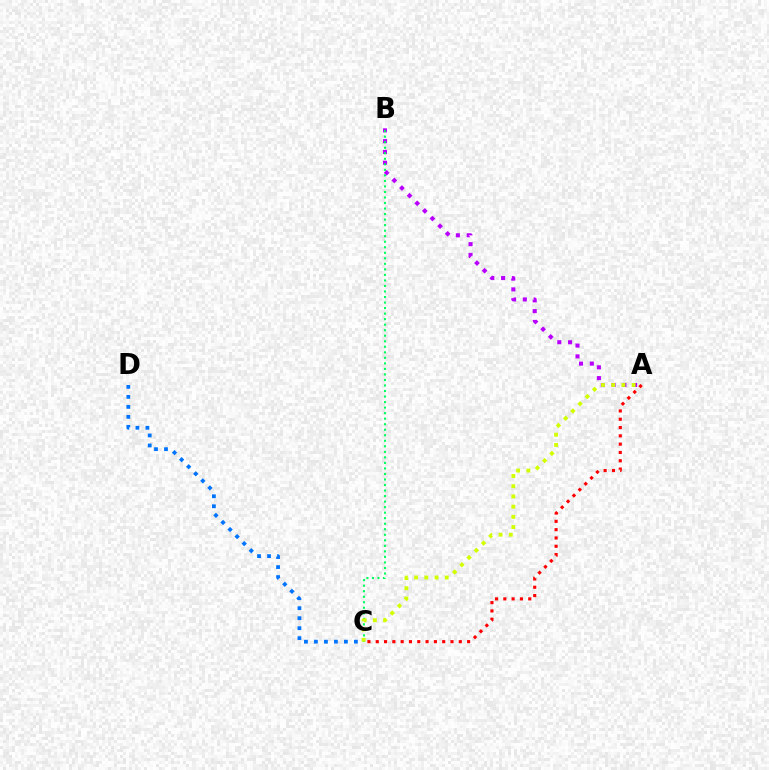{('A', 'B'): [{'color': '#b900ff', 'line_style': 'dotted', 'thickness': 2.93}], ('C', 'D'): [{'color': '#0074ff', 'line_style': 'dotted', 'thickness': 2.72}], ('B', 'C'): [{'color': '#00ff5c', 'line_style': 'dotted', 'thickness': 1.5}], ('A', 'C'): [{'color': '#d1ff00', 'line_style': 'dotted', 'thickness': 2.78}, {'color': '#ff0000', 'line_style': 'dotted', 'thickness': 2.26}]}